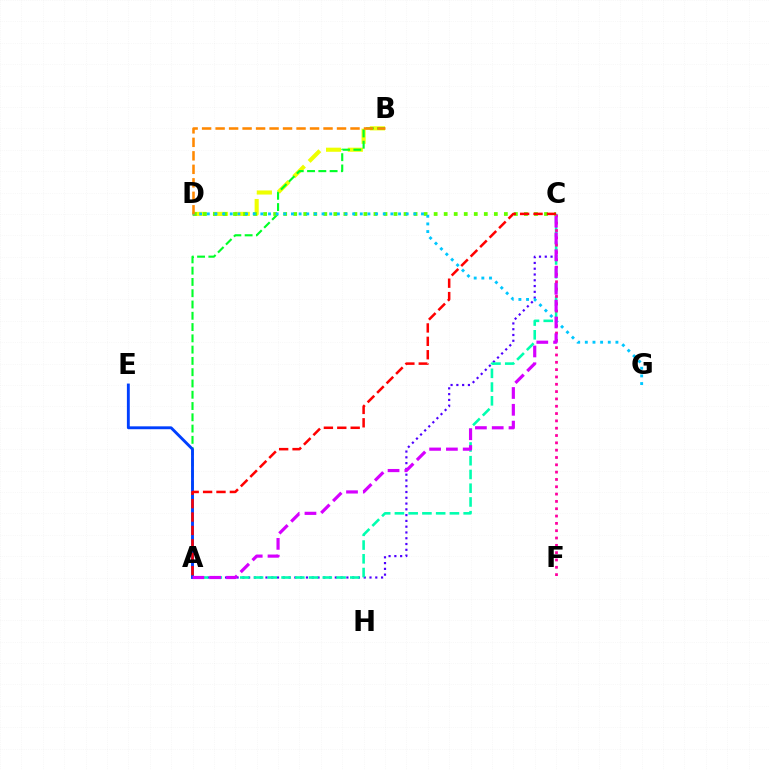{('A', 'C'): [{'color': '#4f00ff', 'line_style': 'dotted', 'thickness': 1.57}, {'color': '#00ffaf', 'line_style': 'dashed', 'thickness': 1.87}, {'color': '#d600ff', 'line_style': 'dashed', 'thickness': 2.28}, {'color': '#ff0000', 'line_style': 'dashed', 'thickness': 1.82}], ('B', 'D'): [{'color': '#eeff00', 'line_style': 'dashed', 'thickness': 2.95}, {'color': '#ff8800', 'line_style': 'dashed', 'thickness': 1.83}], ('C', 'F'): [{'color': '#ff00a0', 'line_style': 'dotted', 'thickness': 1.99}], ('A', 'B'): [{'color': '#00ff27', 'line_style': 'dashed', 'thickness': 1.53}], ('C', 'D'): [{'color': '#66ff00', 'line_style': 'dotted', 'thickness': 2.73}], ('D', 'G'): [{'color': '#00c7ff', 'line_style': 'dotted', 'thickness': 2.08}], ('A', 'E'): [{'color': '#003fff', 'line_style': 'solid', 'thickness': 2.07}]}